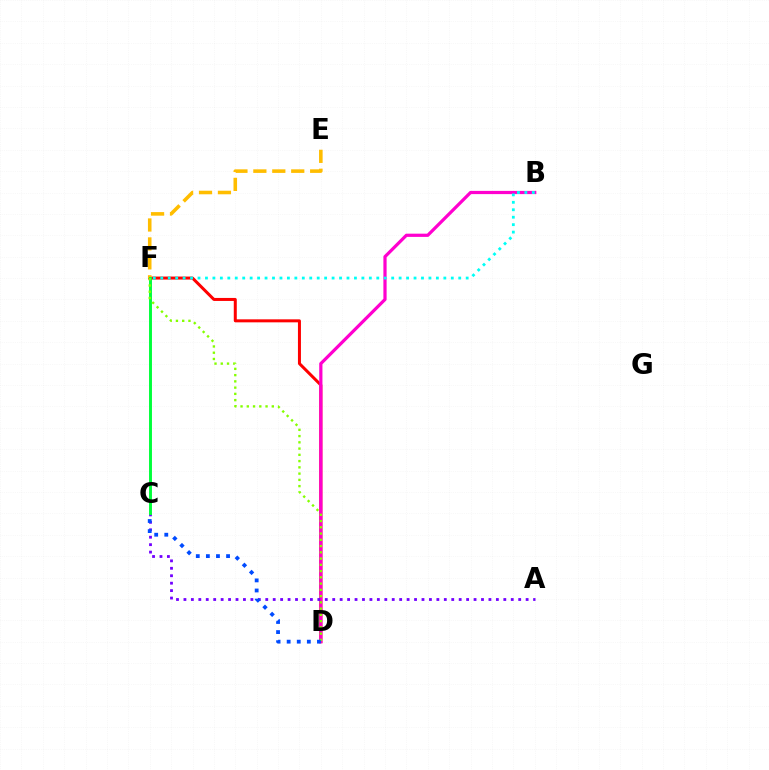{('D', 'F'): [{'color': '#ff0000', 'line_style': 'solid', 'thickness': 2.16}, {'color': '#84ff00', 'line_style': 'dotted', 'thickness': 1.7}], ('E', 'F'): [{'color': '#ffbd00', 'line_style': 'dashed', 'thickness': 2.57}], ('B', 'D'): [{'color': '#ff00cf', 'line_style': 'solid', 'thickness': 2.32}], ('A', 'C'): [{'color': '#7200ff', 'line_style': 'dotted', 'thickness': 2.02}], ('B', 'F'): [{'color': '#00fff6', 'line_style': 'dotted', 'thickness': 2.02}], ('C', 'F'): [{'color': '#00ff39', 'line_style': 'solid', 'thickness': 2.1}], ('C', 'D'): [{'color': '#004bff', 'line_style': 'dotted', 'thickness': 2.74}]}